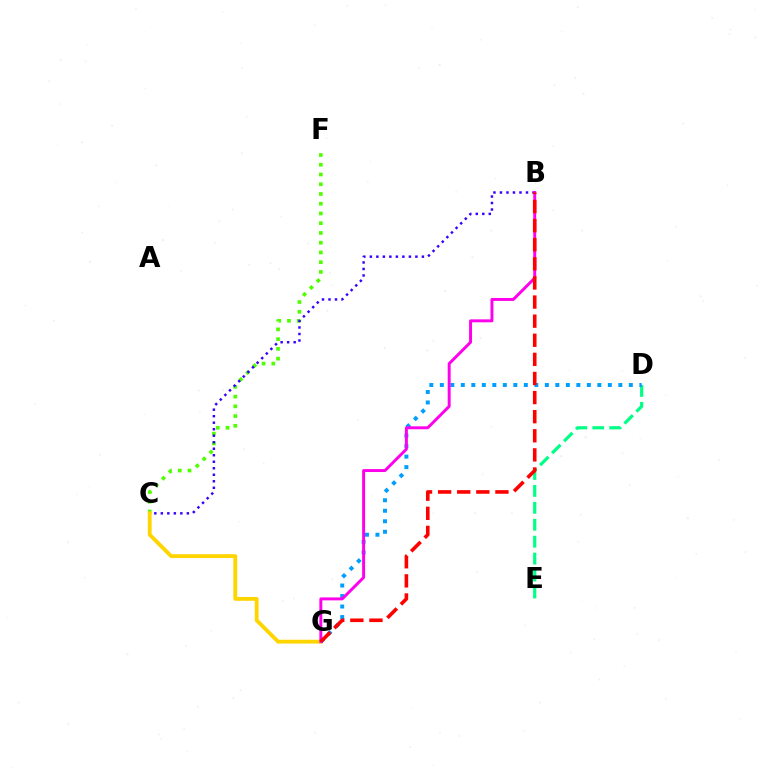{('C', 'F'): [{'color': '#4fff00', 'line_style': 'dotted', 'thickness': 2.65}], ('B', 'C'): [{'color': '#3700ff', 'line_style': 'dotted', 'thickness': 1.77}], ('D', 'E'): [{'color': '#00ff86', 'line_style': 'dashed', 'thickness': 2.3}], ('C', 'G'): [{'color': '#ffd500', 'line_style': 'solid', 'thickness': 2.77}], ('D', 'G'): [{'color': '#009eff', 'line_style': 'dotted', 'thickness': 2.85}], ('B', 'G'): [{'color': '#ff00ed', 'line_style': 'solid', 'thickness': 2.12}, {'color': '#ff0000', 'line_style': 'dashed', 'thickness': 2.6}]}